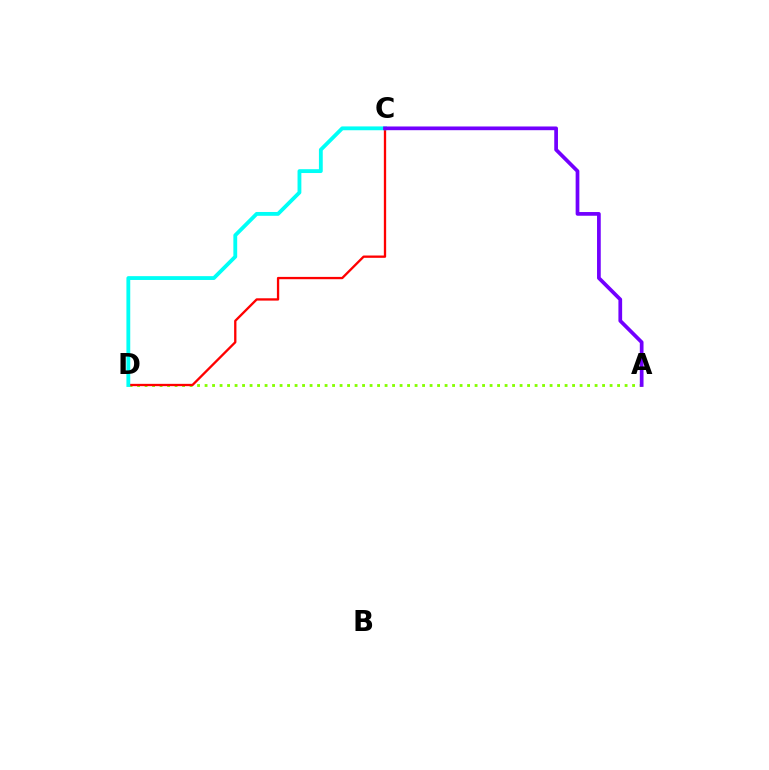{('A', 'D'): [{'color': '#84ff00', 'line_style': 'dotted', 'thickness': 2.04}], ('C', 'D'): [{'color': '#ff0000', 'line_style': 'solid', 'thickness': 1.67}, {'color': '#00fff6', 'line_style': 'solid', 'thickness': 2.76}], ('A', 'C'): [{'color': '#7200ff', 'line_style': 'solid', 'thickness': 2.68}]}